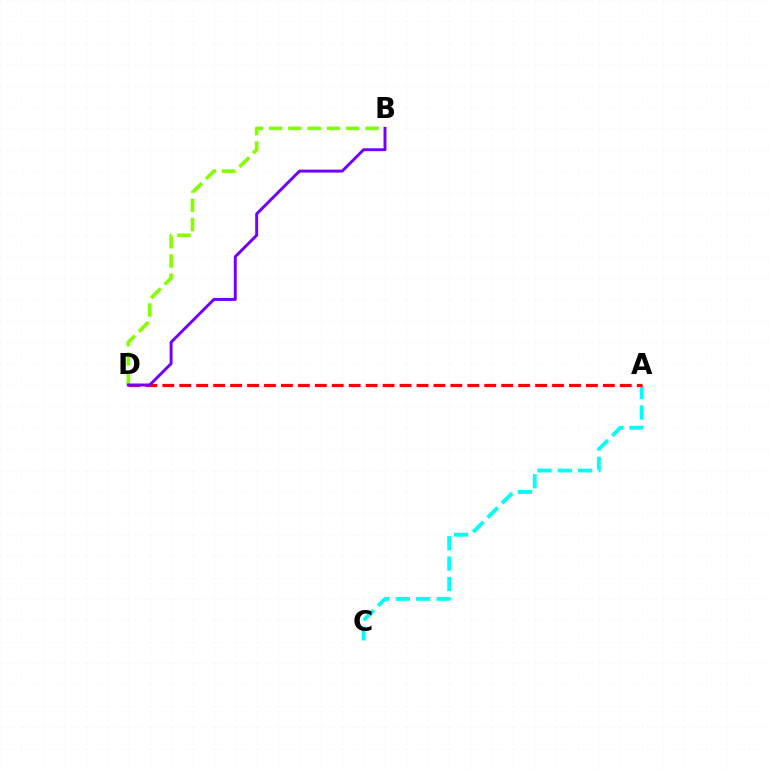{('B', 'D'): [{'color': '#84ff00', 'line_style': 'dashed', 'thickness': 2.62}, {'color': '#7200ff', 'line_style': 'solid', 'thickness': 2.11}], ('A', 'C'): [{'color': '#00fff6', 'line_style': 'dashed', 'thickness': 2.77}], ('A', 'D'): [{'color': '#ff0000', 'line_style': 'dashed', 'thickness': 2.3}]}